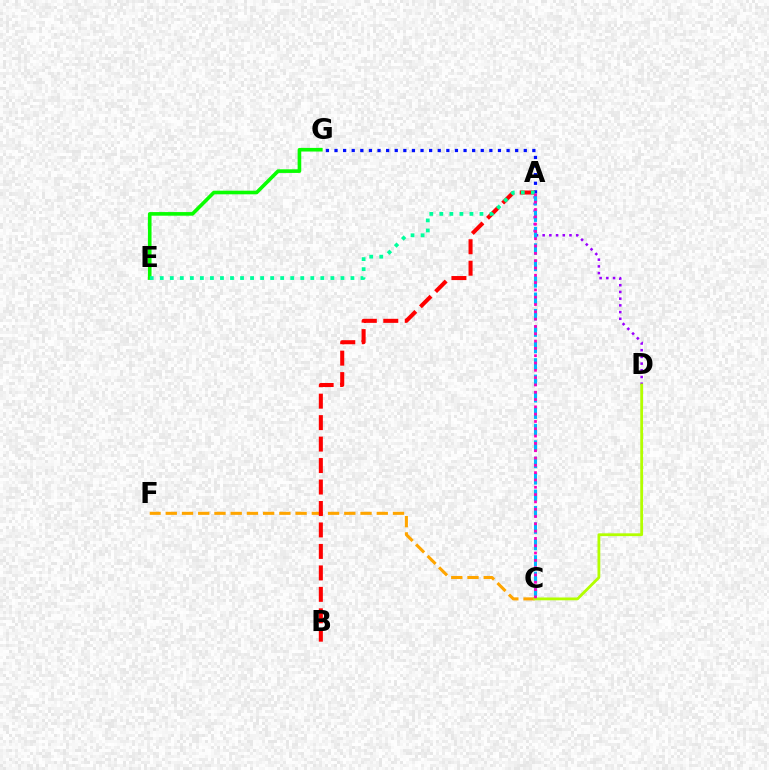{('A', 'D'): [{'color': '#9b00ff', 'line_style': 'dotted', 'thickness': 1.82}], ('A', 'C'): [{'color': '#00b5ff', 'line_style': 'dashed', 'thickness': 2.23}, {'color': '#ff00bd', 'line_style': 'dotted', 'thickness': 1.99}], ('C', 'F'): [{'color': '#ffa500', 'line_style': 'dashed', 'thickness': 2.2}], ('E', 'G'): [{'color': '#08ff00', 'line_style': 'solid', 'thickness': 2.61}], ('A', 'B'): [{'color': '#ff0000', 'line_style': 'dashed', 'thickness': 2.92}], ('A', 'G'): [{'color': '#0010ff', 'line_style': 'dotted', 'thickness': 2.34}], ('C', 'D'): [{'color': '#b3ff00', 'line_style': 'solid', 'thickness': 2.02}], ('A', 'E'): [{'color': '#00ff9d', 'line_style': 'dotted', 'thickness': 2.73}]}